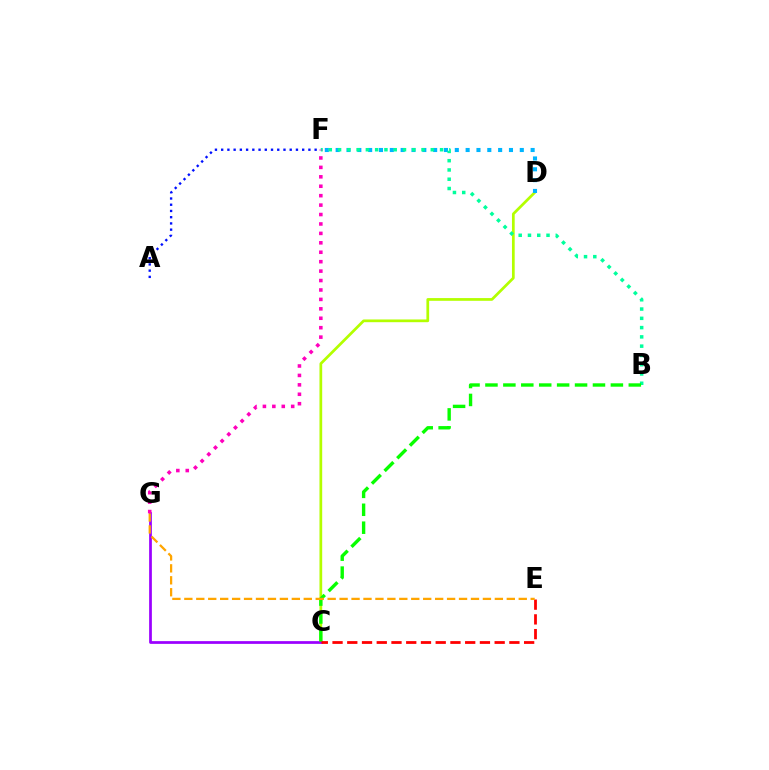{('A', 'F'): [{'color': '#0010ff', 'line_style': 'dotted', 'thickness': 1.69}], ('C', 'D'): [{'color': '#b3ff00', 'line_style': 'solid', 'thickness': 1.96}], ('C', 'G'): [{'color': '#9b00ff', 'line_style': 'solid', 'thickness': 1.97}], ('D', 'F'): [{'color': '#00b5ff', 'line_style': 'dotted', 'thickness': 2.94}], ('B', 'F'): [{'color': '#00ff9d', 'line_style': 'dotted', 'thickness': 2.52}], ('B', 'C'): [{'color': '#08ff00', 'line_style': 'dashed', 'thickness': 2.43}], ('C', 'E'): [{'color': '#ff0000', 'line_style': 'dashed', 'thickness': 2.0}], ('E', 'G'): [{'color': '#ffa500', 'line_style': 'dashed', 'thickness': 1.62}], ('F', 'G'): [{'color': '#ff00bd', 'line_style': 'dotted', 'thickness': 2.56}]}